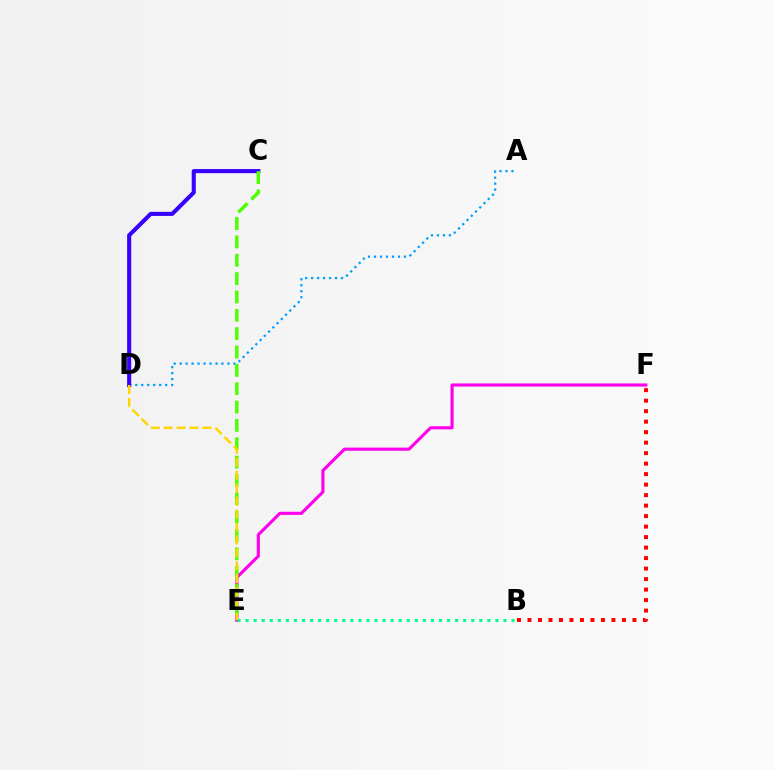{('E', 'F'): [{'color': '#ff00ed', 'line_style': 'solid', 'thickness': 2.24}], ('A', 'D'): [{'color': '#009eff', 'line_style': 'dotted', 'thickness': 1.62}], ('C', 'D'): [{'color': '#3700ff', 'line_style': 'solid', 'thickness': 2.94}], ('C', 'E'): [{'color': '#4fff00', 'line_style': 'dashed', 'thickness': 2.49}], ('D', 'E'): [{'color': '#ffd500', 'line_style': 'dashed', 'thickness': 1.76}], ('B', 'E'): [{'color': '#00ff86', 'line_style': 'dotted', 'thickness': 2.19}], ('B', 'F'): [{'color': '#ff0000', 'line_style': 'dotted', 'thickness': 2.85}]}